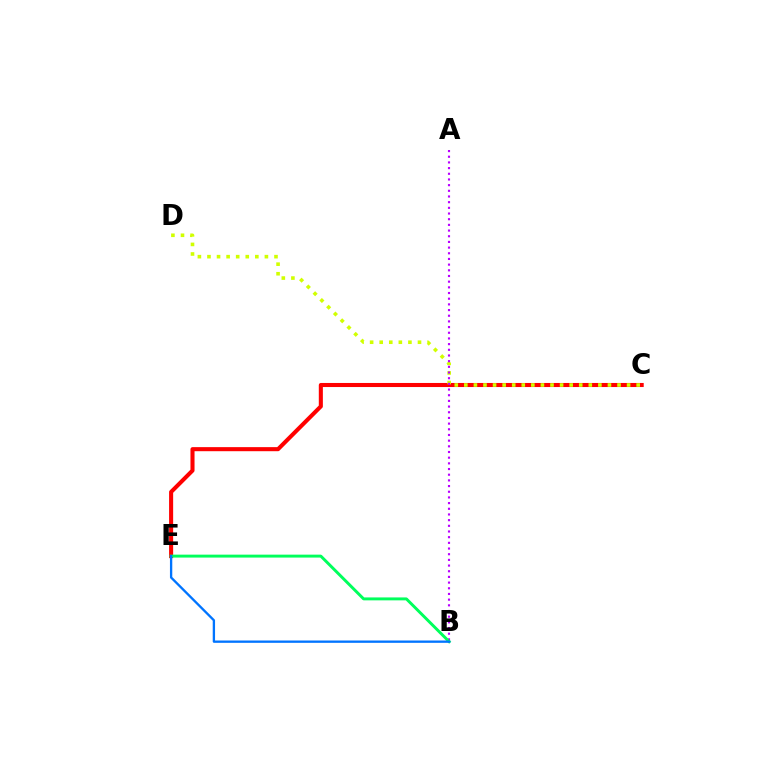{('C', 'E'): [{'color': '#ff0000', 'line_style': 'solid', 'thickness': 2.93}], ('C', 'D'): [{'color': '#d1ff00', 'line_style': 'dotted', 'thickness': 2.6}], ('A', 'B'): [{'color': '#b900ff', 'line_style': 'dotted', 'thickness': 1.54}], ('B', 'E'): [{'color': '#00ff5c', 'line_style': 'solid', 'thickness': 2.11}, {'color': '#0074ff', 'line_style': 'solid', 'thickness': 1.67}]}